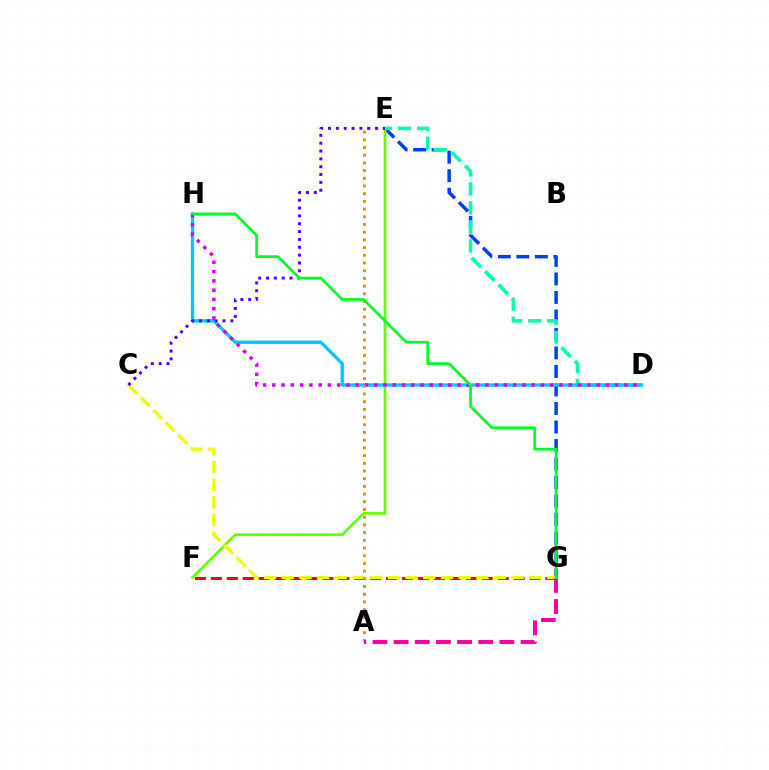{('F', 'G'): [{'color': '#ff0000', 'line_style': 'dashed', 'thickness': 2.16}], ('E', 'G'): [{'color': '#003fff', 'line_style': 'dashed', 'thickness': 2.51}], ('D', 'E'): [{'color': '#00ffaf', 'line_style': 'dashed', 'thickness': 2.58}], ('E', 'F'): [{'color': '#66ff00', 'line_style': 'solid', 'thickness': 1.98}], ('D', 'H'): [{'color': '#00c7ff', 'line_style': 'solid', 'thickness': 2.42}, {'color': '#d600ff', 'line_style': 'dotted', 'thickness': 2.52}], ('C', 'G'): [{'color': '#eeff00', 'line_style': 'dashed', 'thickness': 2.4}], ('A', 'E'): [{'color': '#ff8800', 'line_style': 'dotted', 'thickness': 2.09}], ('C', 'E'): [{'color': '#4f00ff', 'line_style': 'dotted', 'thickness': 2.13}], ('A', 'G'): [{'color': '#ff00a0', 'line_style': 'dashed', 'thickness': 2.87}], ('G', 'H'): [{'color': '#00ff27', 'line_style': 'solid', 'thickness': 1.98}]}